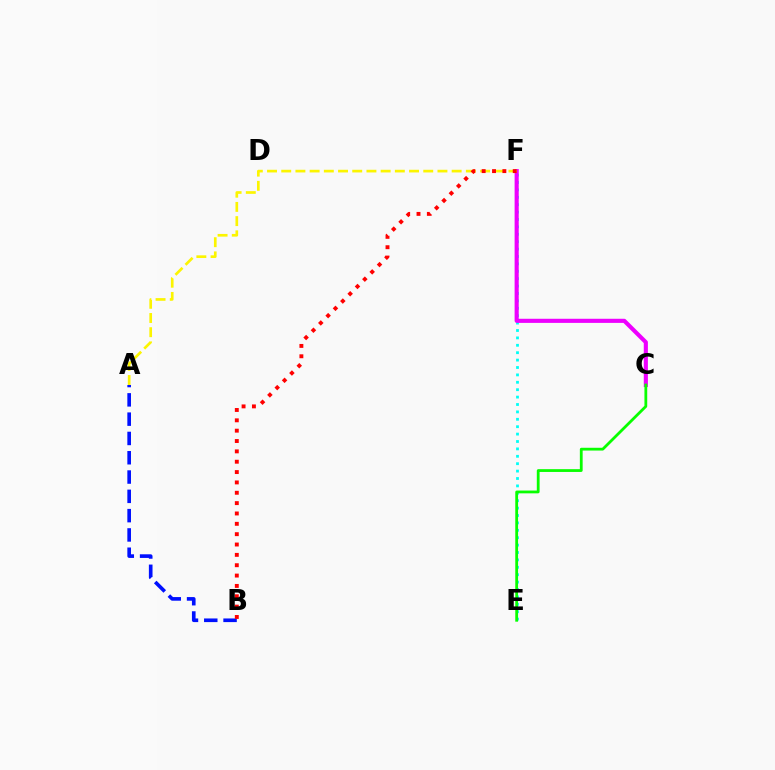{('E', 'F'): [{'color': '#00fff6', 'line_style': 'dotted', 'thickness': 2.01}], ('C', 'F'): [{'color': '#ee00ff', 'line_style': 'solid', 'thickness': 2.96}], ('A', 'F'): [{'color': '#fcf500', 'line_style': 'dashed', 'thickness': 1.93}], ('A', 'B'): [{'color': '#0010ff', 'line_style': 'dashed', 'thickness': 2.62}], ('C', 'E'): [{'color': '#08ff00', 'line_style': 'solid', 'thickness': 2.01}], ('B', 'F'): [{'color': '#ff0000', 'line_style': 'dotted', 'thickness': 2.81}]}